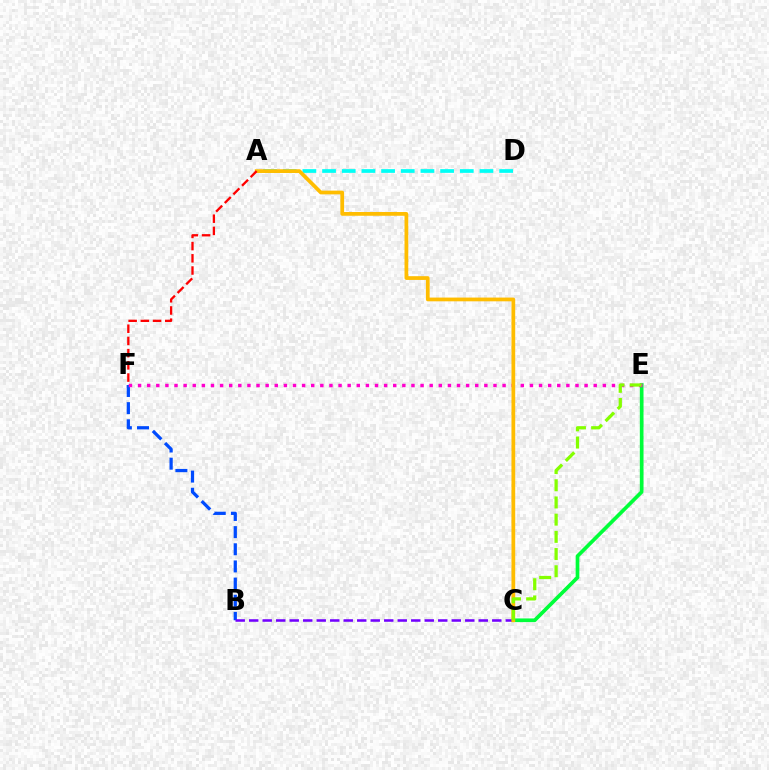{('B', 'F'): [{'color': '#004bff', 'line_style': 'dashed', 'thickness': 2.33}], ('C', 'E'): [{'color': '#00ff39', 'line_style': 'solid', 'thickness': 2.65}, {'color': '#84ff00', 'line_style': 'dashed', 'thickness': 2.34}], ('B', 'C'): [{'color': '#7200ff', 'line_style': 'dashed', 'thickness': 1.83}], ('E', 'F'): [{'color': '#ff00cf', 'line_style': 'dotted', 'thickness': 2.48}], ('A', 'D'): [{'color': '#00fff6', 'line_style': 'dashed', 'thickness': 2.67}], ('A', 'C'): [{'color': '#ffbd00', 'line_style': 'solid', 'thickness': 2.7}], ('A', 'F'): [{'color': '#ff0000', 'line_style': 'dashed', 'thickness': 1.66}]}